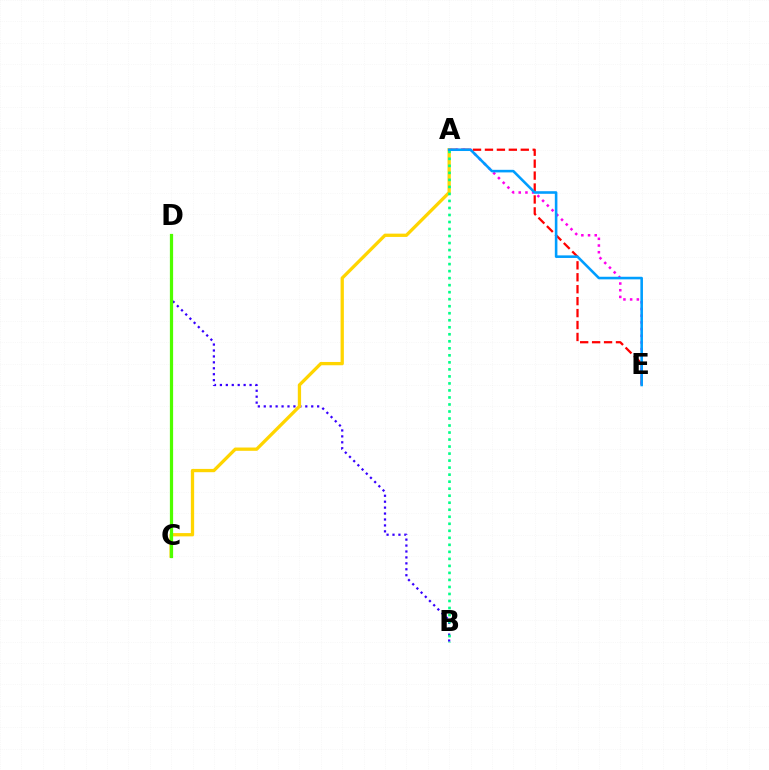{('A', 'E'): [{'color': '#ff0000', 'line_style': 'dashed', 'thickness': 1.62}, {'color': '#ff00ed', 'line_style': 'dotted', 'thickness': 1.82}, {'color': '#009eff', 'line_style': 'solid', 'thickness': 1.86}], ('B', 'D'): [{'color': '#3700ff', 'line_style': 'dotted', 'thickness': 1.61}], ('A', 'C'): [{'color': '#ffd500', 'line_style': 'solid', 'thickness': 2.37}], ('A', 'B'): [{'color': '#00ff86', 'line_style': 'dotted', 'thickness': 1.91}], ('C', 'D'): [{'color': '#4fff00', 'line_style': 'solid', 'thickness': 2.32}]}